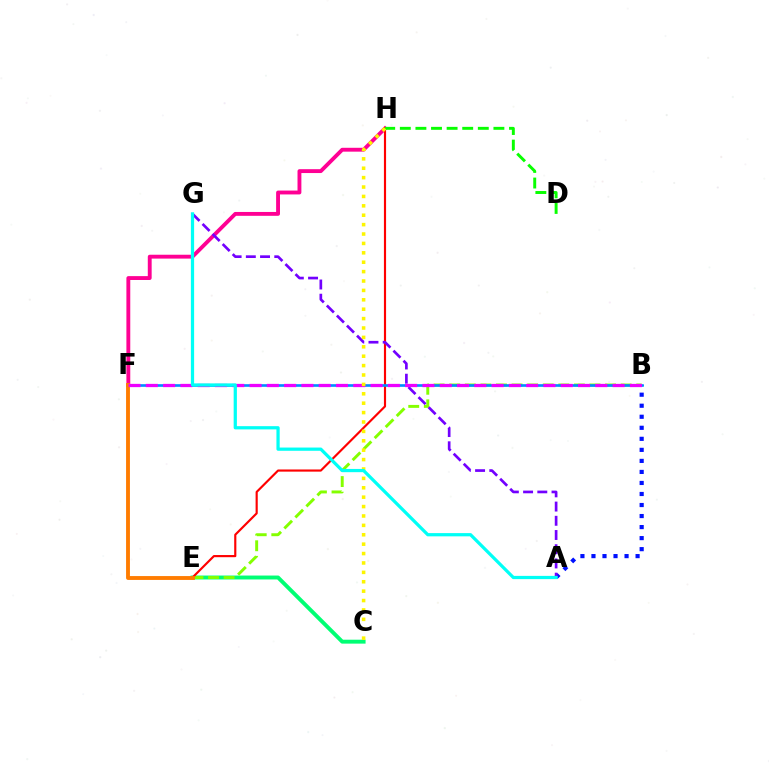{('C', 'E'): [{'color': '#00ff74', 'line_style': 'solid', 'thickness': 2.82}], ('F', 'H'): [{'color': '#ff0094', 'line_style': 'solid', 'thickness': 2.78}], ('B', 'E'): [{'color': '#84ff00', 'line_style': 'dashed', 'thickness': 2.12}], ('A', 'B'): [{'color': '#0010ff', 'line_style': 'dotted', 'thickness': 3.0}], ('E', 'H'): [{'color': '#ff0000', 'line_style': 'solid', 'thickness': 1.55}], ('A', 'G'): [{'color': '#7200ff', 'line_style': 'dashed', 'thickness': 1.93}, {'color': '#00fff6', 'line_style': 'solid', 'thickness': 2.33}], ('B', 'F'): [{'color': '#008cff', 'line_style': 'solid', 'thickness': 1.9}, {'color': '#ee00ff', 'line_style': 'dashed', 'thickness': 2.35}], ('E', 'F'): [{'color': '#ff7c00', 'line_style': 'solid', 'thickness': 2.78}], ('D', 'H'): [{'color': '#08ff00', 'line_style': 'dashed', 'thickness': 2.12}], ('C', 'H'): [{'color': '#fcf500', 'line_style': 'dotted', 'thickness': 2.55}]}